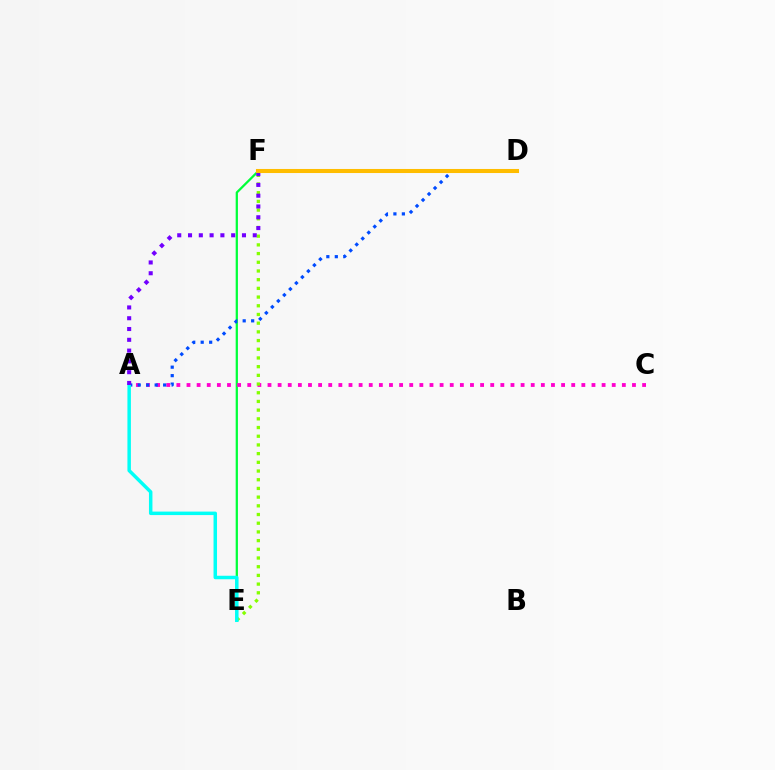{('E', 'F'): [{'color': '#00ff39', 'line_style': 'solid', 'thickness': 1.63}, {'color': '#84ff00', 'line_style': 'dotted', 'thickness': 2.36}], ('A', 'C'): [{'color': '#ff00cf', 'line_style': 'dotted', 'thickness': 2.75}], ('A', 'D'): [{'color': '#004bff', 'line_style': 'dotted', 'thickness': 2.3}], ('A', 'E'): [{'color': '#00fff6', 'line_style': 'solid', 'thickness': 2.51}], ('A', 'F'): [{'color': '#7200ff', 'line_style': 'dotted', 'thickness': 2.93}], ('D', 'F'): [{'color': '#ff0000', 'line_style': 'dashed', 'thickness': 1.74}, {'color': '#ffbd00', 'line_style': 'solid', 'thickness': 2.92}]}